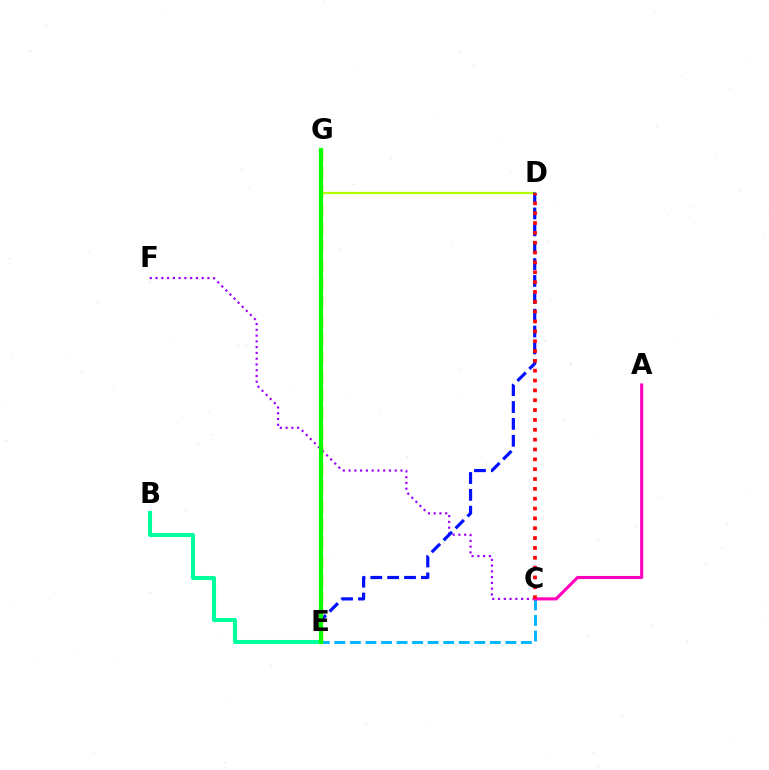{('E', 'G'): [{'color': '#ffa500', 'line_style': 'dashed', 'thickness': 2.52}, {'color': '#08ff00', 'line_style': 'solid', 'thickness': 2.99}], ('C', 'E'): [{'color': '#00b5ff', 'line_style': 'dashed', 'thickness': 2.11}], ('C', 'F'): [{'color': '#9b00ff', 'line_style': 'dotted', 'thickness': 1.57}], ('A', 'C'): [{'color': '#ff00bd', 'line_style': 'solid', 'thickness': 2.23}], ('D', 'G'): [{'color': '#b3ff00', 'line_style': 'solid', 'thickness': 1.61}], ('B', 'E'): [{'color': '#00ff9d', 'line_style': 'solid', 'thickness': 2.94}], ('D', 'E'): [{'color': '#0010ff', 'line_style': 'dashed', 'thickness': 2.29}], ('C', 'D'): [{'color': '#ff0000', 'line_style': 'dotted', 'thickness': 2.67}]}